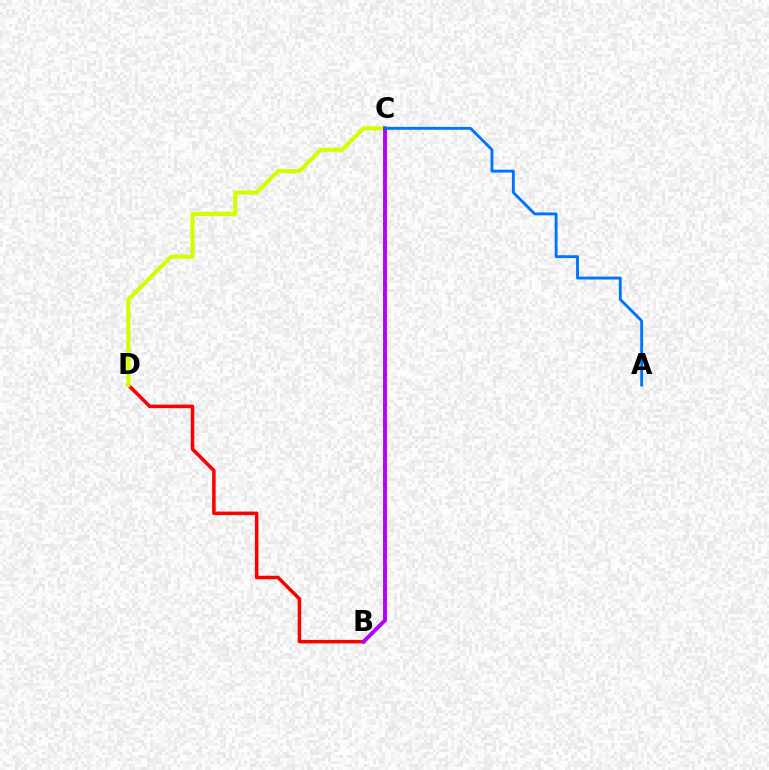{('B', 'D'): [{'color': '#ff0000', 'line_style': 'solid', 'thickness': 2.53}], ('C', 'D'): [{'color': '#d1ff00', 'line_style': 'solid', 'thickness': 2.97}], ('B', 'C'): [{'color': '#00ff5c', 'line_style': 'dotted', 'thickness': 2.75}, {'color': '#b900ff', 'line_style': 'solid', 'thickness': 2.81}], ('A', 'C'): [{'color': '#0074ff', 'line_style': 'solid', 'thickness': 2.08}]}